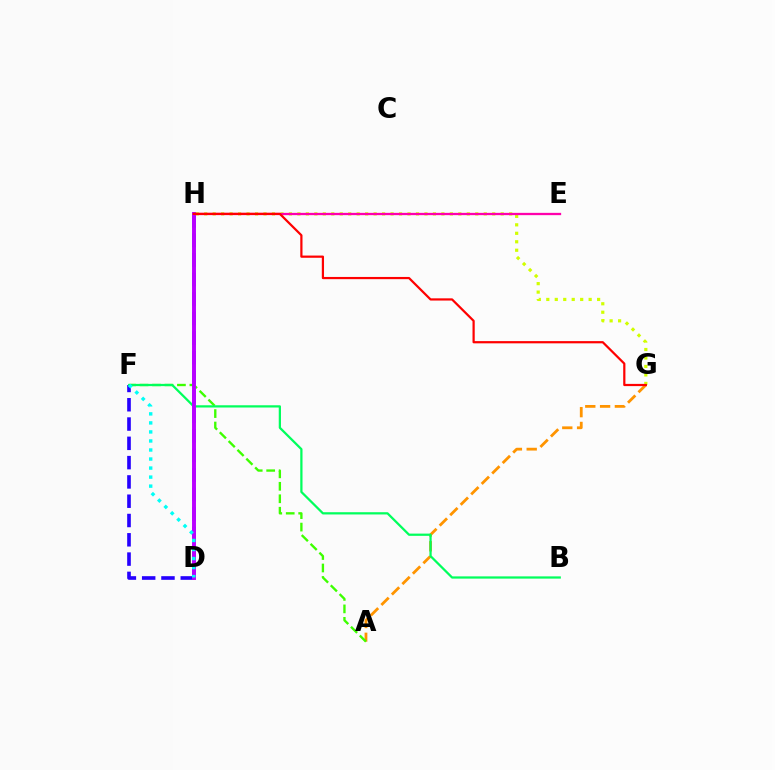{('A', 'G'): [{'color': '#ff9400', 'line_style': 'dashed', 'thickness': 2.01}], ('G', 'H'): [{'color': '#d1ff00', 'line_style': 'dotted', 'thickness': 2.3}, {'color': '#ff0000', 'line_style': 'solid', 'thickness': 1.6}], ('D', 'H'): [{'color': '#0074ff', 'line_style': 'dashed', 'thickness': 2.66}, {'color': '#b900ff', 'line_style': 'solid', 'thickness': 2.82}], ('D', 'F'): [{'color': '#2500ff', 'line_style': 'dashed', 'thickness': 2.62}, {'color': '#00fff6', 'line_style': 'dotted', 'thickness': 2.45}], ('A', 'F'): [{'color': '#3dff00', 'line_style': 'dashed', 'thickness': 1.69}], ('B', 'F'): [{'color': '#00ff5c', 'line_style': 'solid', 'thickness': 1.62}], ('E', 'H'): [{'color': '#ff00ac', 'line_style': 'solid', 'thickness': 1.65}]}